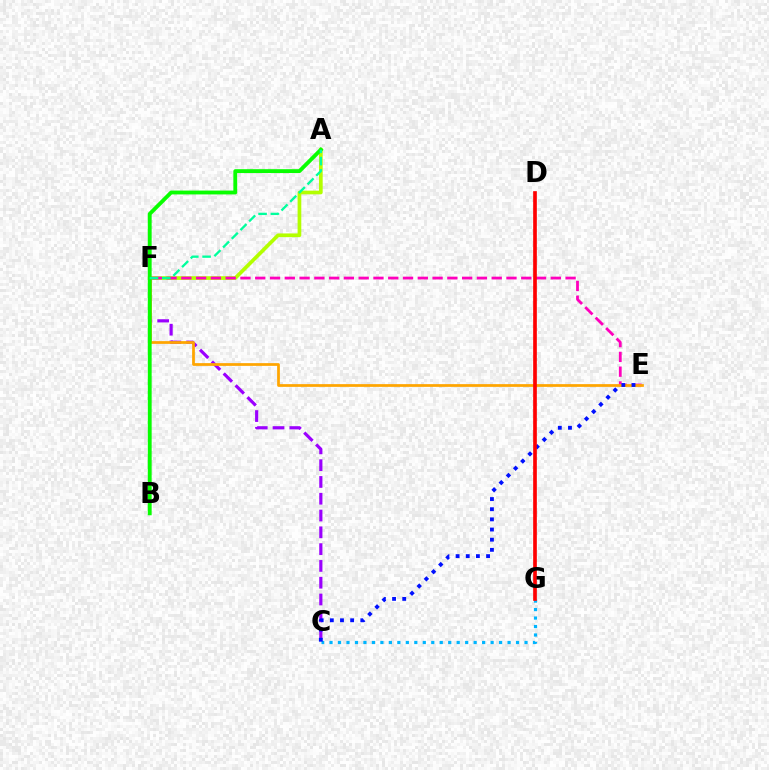{('A', 'F'): [{'color': '#b3ff00', 'line_style': 'solid', 'thickness': 2.66}, {'color': '#00ff9d', 'line_style': 'dashed', 'thickness': 1.67}], ('E', 'F'): [{'color': '#ff00bd', 'line_style': 'dashed', 'thickness': 2.01}, {'color': '#ffa500', 'line_style': 'solid', 'thickness': 1.97}], ('C', 'F'): [{'color': '#9b00ff', 'line_style': 'dashed', 'thickness': 2.28}], ('C', 'G'): [{'color': '#00b5ff', 'line_style': 'dotted', 'thickness': 2.3}], ('C', 'E'): [{'color': '#0010ff', 'line_style': 'dotted', 'thickness': 2.76}], ('A', 'B'): [{'color': '#08ff00', 'line_style': 'solid', 'thickness': 2.77}], ('D', 'G'): [{'color': '#ff0000', 'line_style': 'solid', 'thickness': 2.64}]}